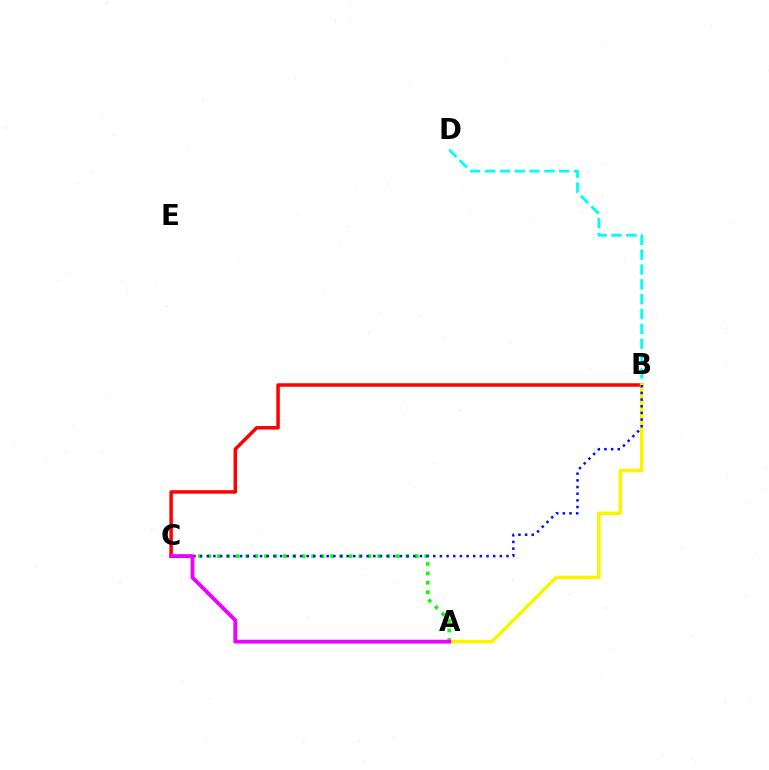{('B', 'D'): [{'color': '#00fff6', 'line_style': 'dashed', 'thickness': 2.02}], ('A', 'C'): [{'color': '#08ff00', 'line_style': 'dotted', 'thickness': 2.56}, {'color': '#ee00ff', 'line_style': 'solid', 'thickness': 2.76}], ('B', 'C'): [{'color': '#ff0000', 'line_style': 'solid', 'thickness': 2.52}, {'color': '#0010ff', 'line_style': 'dotted', 'thickness': 1.81}], ('A', 'B'): [{'color': '#fcf500', 'line_style': 'solid', 'thickness': 2.54}]}